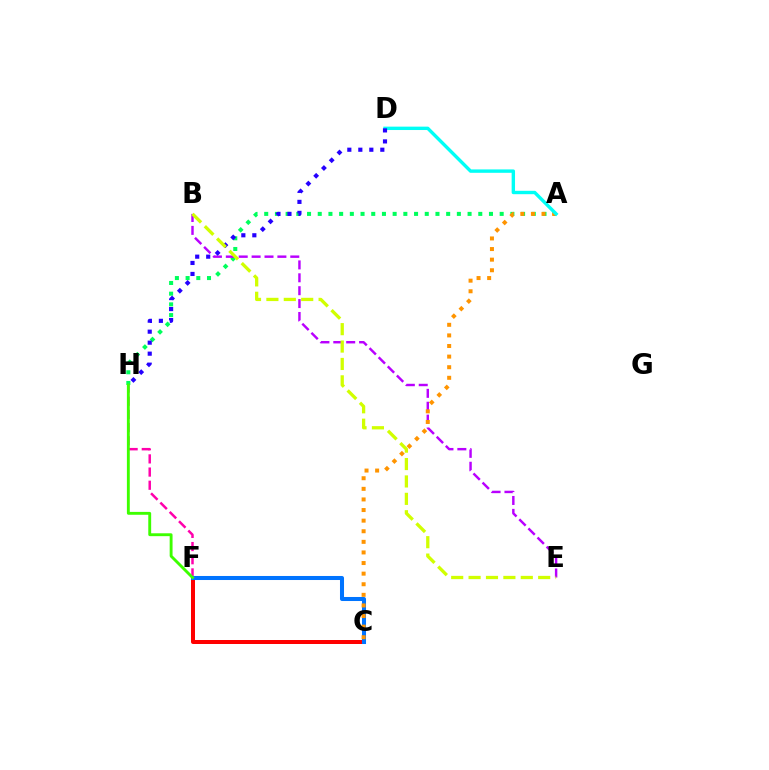{('F', 'H'): [{'color': '#ff00ac', 'line_style': 'dashed', 'thickness': 1.79}, {'color': '#3dff00', 'line_style': 'solid', 'thickness': 2.07}], ('C', 'F'): [{'color': '#ff0000', 'line_style': 'solid', 'thickness': 2.87}, {'color': '#0074ff', 'line_style': 'solid', 'thickness': 2.91}], ('A', 'H'): [{'color': '#00ff5c', 'line_style': 'dotted', 'thickness': 2.91}], ('B', 'E'): [{'color': '#b900ff', 'line_style': 'dashed', 'thickness': 1.75}, {'color': '#d1ff00', 'line_style': 'dashed', 'thickness': 2.36}], ('A', 'C'): [{'color': '#ff9400', 'line_style': 'dotted', 'thickness': 2.88}], ('A', 'D'): [{'color': '#00fff6', 'line_style': 'solid', 'thickness': 2.44}], ('D', 'H'): [{'color': '#2500ff', 'line_style': 'dotted', 'thickness': 2.99}]}